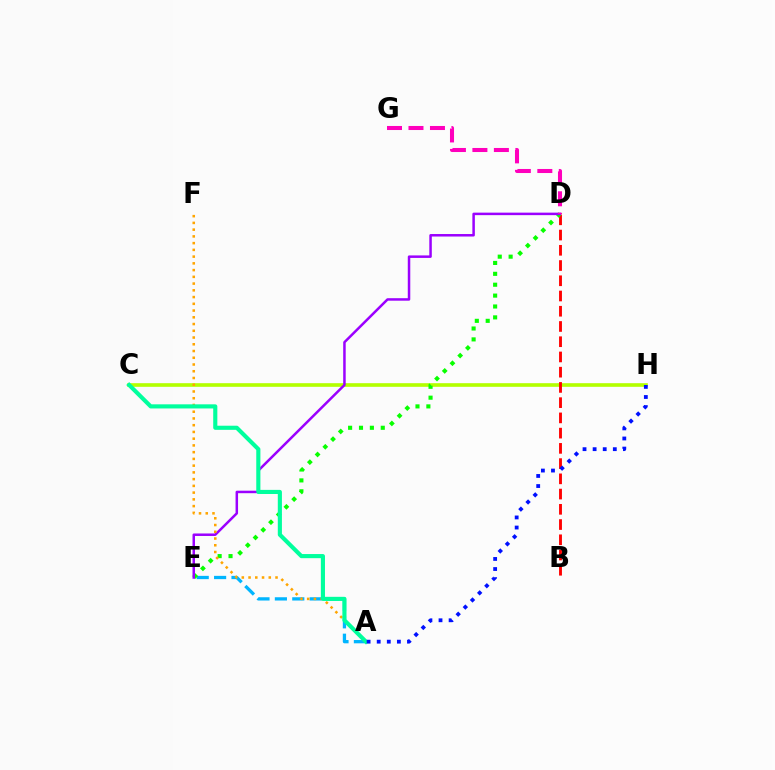{('C', 'H'): [{'color': '#b3ff00', 'line_style': 'solid', 'thickness': 2.62}], ('B', 'D'): [{'color': '#ff0000', 'line_style': 'dashed', 'thickness': 2.07}], ('A', 'E'): [{'color': '#00b5ff', 'line_style': 'dashed', 'thickness': 2.36}], ('D', 'E'): [{'color': '#08ff00', 'line_style': 'dotted', 'thickness': 2.96}, {'color': '#9b00ff', 'line_style': 'solid', 'thickness': 1.8}], ('A', 'F'): [{'color': '#ffa500', 'line_style': 'dotted', 'thickness': 1.83}], ('A', 'C'): [{'color': '#00ff9d', 'line_style': 'solid', 'thickness': 2.97}], ('A', 'H'): [{'color': '#0010ff', 'line_style': 'dotted', 'thickness': 2.74}], ('D', 'G'): [{'color': '#ff00bd', 'line_style': 'dashed', 'thickness': 2.92}]}